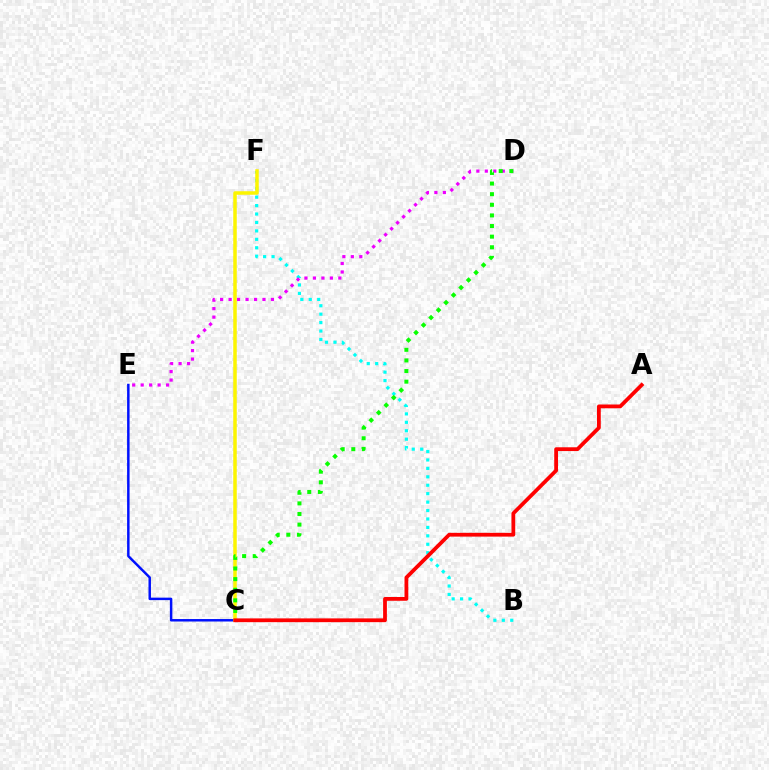{('B', 'F'): [{'color': '#00fff6', 'line_style': 'dotted', 'thickness': 2.29}], ('C', 'E'): [{'color': '#0010ff', 'line_style': 'solid', 'thickness': 1.78}], ('D', 'E'): [{'color': '#ee00ff', 'line_style': 'dotted', 'thickness': 2.3}], ('C', 'F'): [{'color': '#fcf500', 'line_style': 'solid', 'thickness': 2.52}], ('C', 'D'): [{'color': '#08ff00', 'line_style': 'dotted', 'thickness': 2.88}], ('A', 'C'): [{'color': '#ff0000', 'line_style': 'solid', 'thickness': 2.72}]}